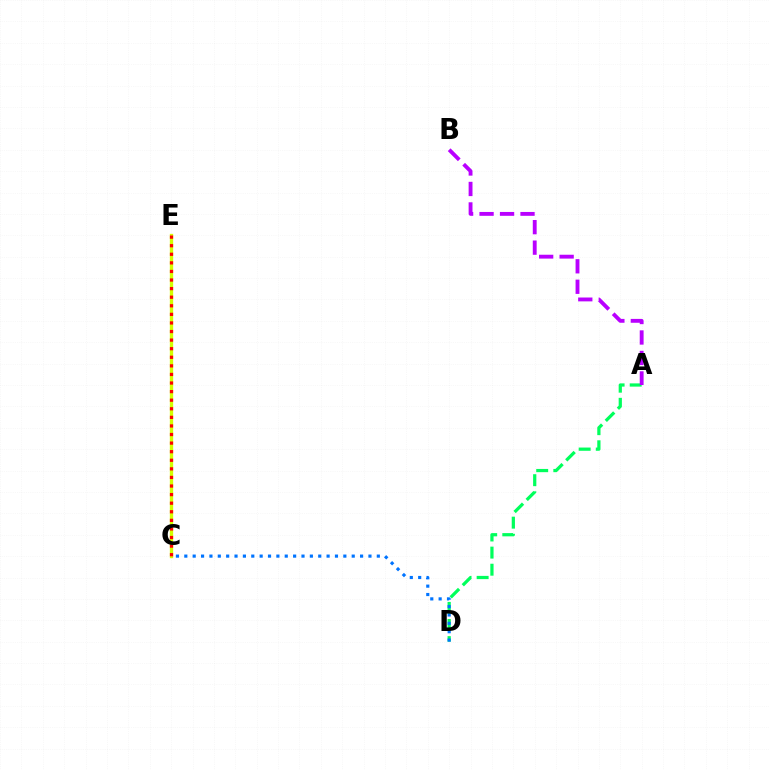{('C', 'E'): [{'color': '#d1ff00', 'line_style': 'solid', 'thickness': 2.39}, {'color': '#ff0000', 'line_style': 'dotted', 'thickness': 2.33}], ('A', 'D'): [{'color': '#00ff5c', 'line_style': 'dashed', 'thickness': 2.32}], ('C', 'D'): [{'color': '#0074ff', 'line_style': 'dotted', 'thickness': 2.27}], ('A', 'B'): [{'color': '#b900ff', 'line_style': 'dashed', 'thickness': 2.78}]}